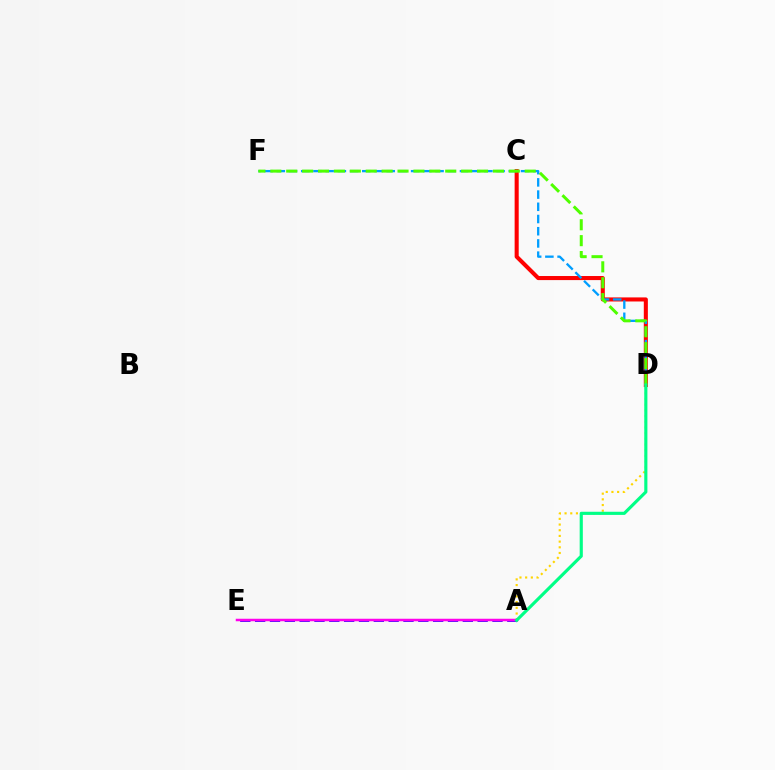{('C', 'D'): [{'color': '#ff0000', 'line_style': 'solid', 'thickness': 2.93}], ('D', 'F'): [{'color': '#009eff', 'line_style': 'dashed', 'thickness': 1.66}, {'color': '#4fff00', 'line_style': 'dashed', 'thickness': 2.16}], ('A', 'E'): [{'color': '#3700ff', 'line_style': 'dashed', 'thickness': 2.02}, {'color': '#ff00ed', 'line_style': 'solid', 'thickness': 1.8}], ('A', 'D'): [{'color': '#ffd500', 'line_style': 'dotted', 'thickness': 1.55}, {'color': '#00ff86', 'line_style': 'solid', 'thickness': 2.26}]}